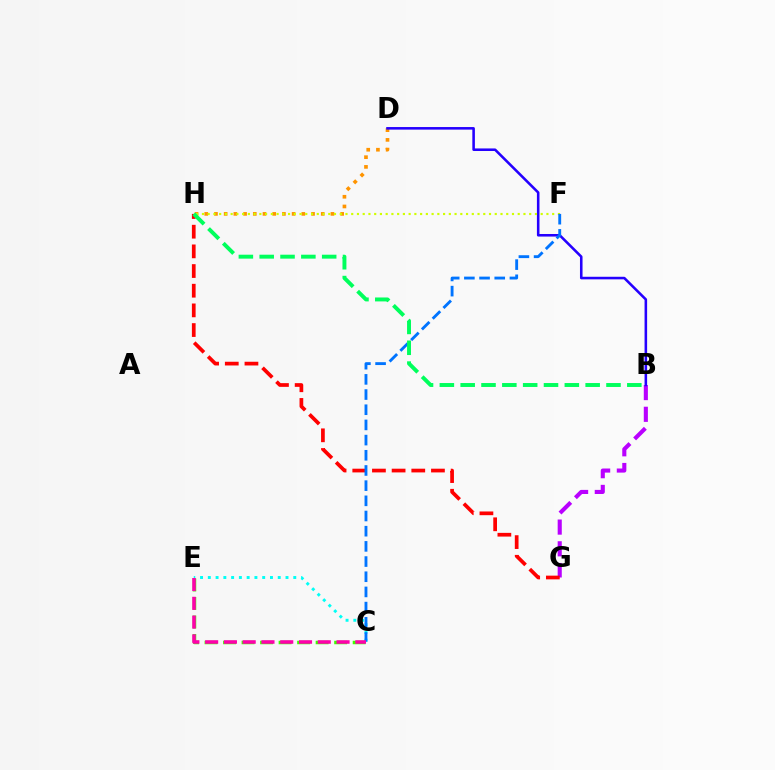{('C', 'E'): [{'color': '#3dff00', 'line_style': 'dashed', 'thickness': 2.52}, {'color': '#00fff6', 'line_style': 'dotted', 'thickness': 2.11}, {'color': '#ff00ac', 'line_style': 'dashed', 'thickness': 2.55}], ('B', 'G'): [{'color': '#b900ff', 'line_style': 'dashed', 'thickness': 2.95}], ('G', 'H'): [{'color': '#ff0000', 'line_style': 'dashed', 'thickness': 2.67}], ('D', 'H'): [{'color': '#ff9400', 'line_style': 'dotted', 'thickness': 2.64}], ('B', 'D'): [{'color': '#2500ff', 'line_style': 'solid', 'thickness': 1.85}], ('F', 'H'): [{'color': '#d1ff00', 'line_style': 'dotted', 'thickness': 1.56}], ('C', 'F'): [{'color': '#0074ff', 'line_style': 'dashed', 'thickness': 2.06}], ('B', 'H'): [{'color': '#00ff5c', 'line_style': 'dashed', 'thickness': 2.83}]}